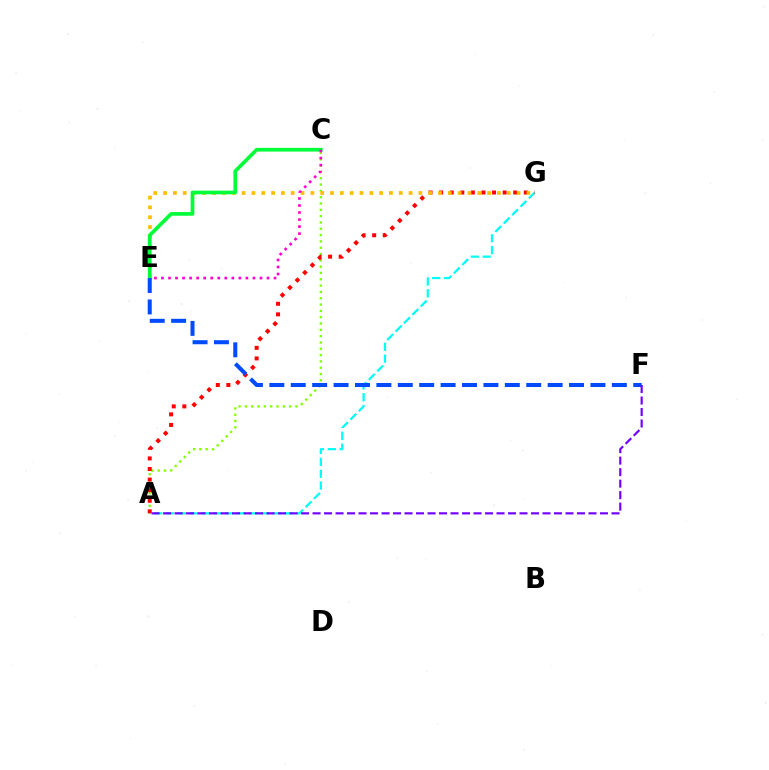{('A', 'G'): [{'color': '#00fff6', 'line_style': 'dashed', 'thickness': 1.61}, {'color': '#ff0000', 'line_style': 'dotted', 'thickness': 2.88}], ('A', 'C'): [{'color': '#84ff00', 'line_style': 'dotted', 'thickness': 1.72}], ('E', 'G'): [{'color': '#ffbd00', 'line_style': 'dotted', 'thickness': 2.67}], ('C', 'E'): [{'color': '#00ff39', 'line_style': 'solid', 'thickness': 2.65}, {'color': '#ff00cf', 'line_style': 'dotted', 'thickness': 1.91}], ('E', 'F'): [{'color': '#004bff', 'line_style': 'dashed', 'thickness': 2.91}], ('A', 'F'): [{'color': '#7200ff', 'line_style': 'dashed', 'thickness': 1.56}]}